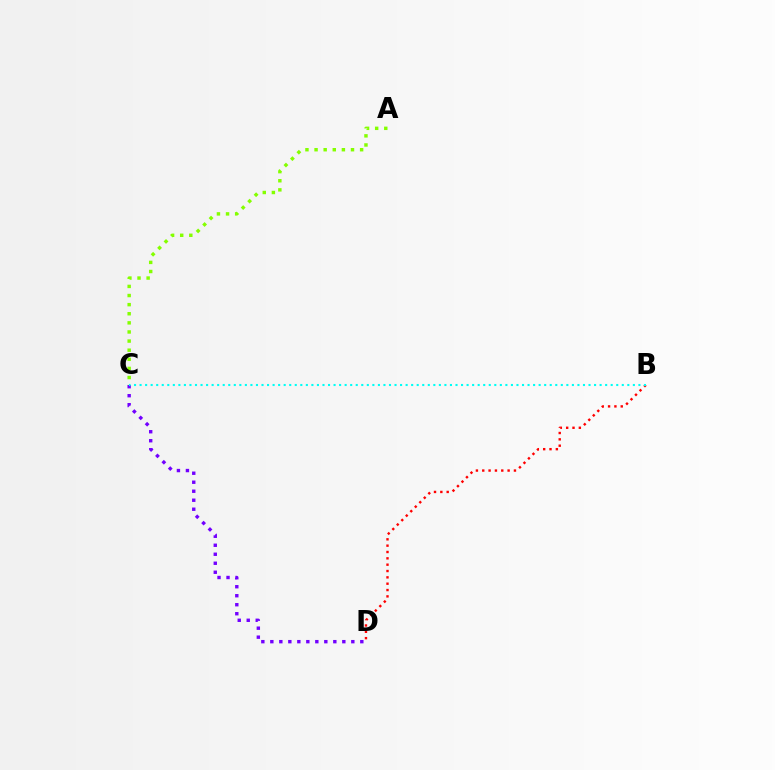{('B', 'D'): [{'color': '#ff0000', 'line_style': 'dotted', 'thickness': 1.72}], ('C', 'D'): [{'color': '#7200ff', 'line_style': 'dotted', 'thickness': 2.44}], ('B', 'C'): [{'color': '#00fff6', 'line_style': 'dotted', 'thickness': 1.51}], ('A', 'C'): [{'color': '#84ff00', 'line_style': 'dotted', 'thickness': 2.48}]}